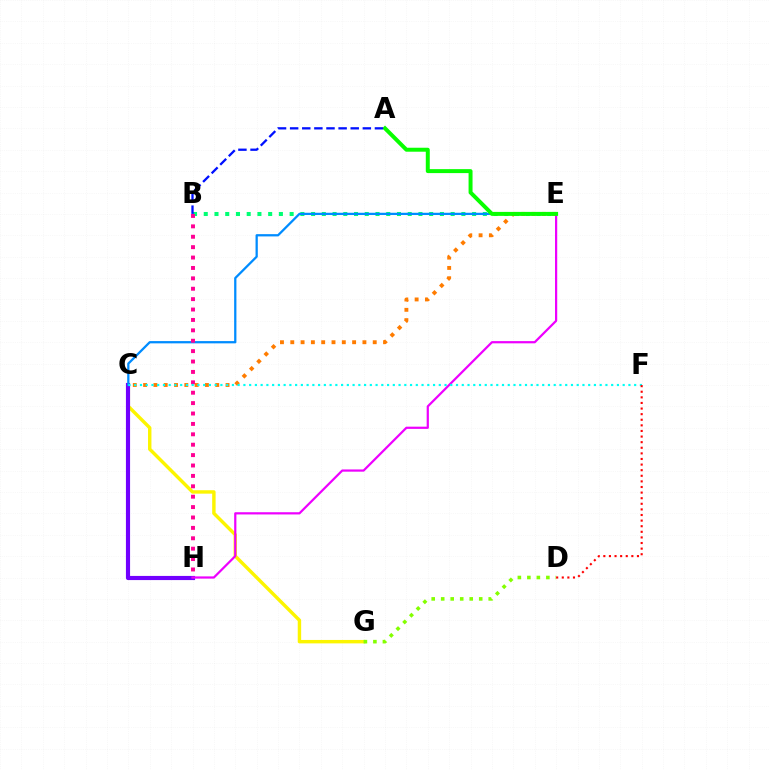{('C', 'G'): [{'color': '#fcf500', 'line_style': 'solid', 'thickness': 2.47}], ('C', 'H'): [{'color': '#7200ff', 'line_style': 'solid', 'thickness': 2.99}], ('B', 'E'): [{'color': '#00ff74', 'line_style': 'dotted', 'thickness': 2.92}], ('C', 'E'): [{'color': '#ff7c00', 'line_style': 'dotted', 'thickness': 2.8}, {'color': '#008cff', 'line_style': 'solid', 'thickness': 1.63}], ('E', 'H'): [{'color': '#ee00ff', 'line_style': 'solid', 'thickness': 1.6}], ('B', 'H'): [{'color': '#ff0094', 'line_style': 'dotted', 'thickness': 2.82}], ('C', 'F'): [{'color': '#00fff6', 'line_style': 'dotted', 'thickness': 1.56}], ('D', 'G'): [{'color': '#84ff00', 'line_style': 'dotted', 'thickness': 2.58}], ('A', 'E'): [{'color': '#08ff00', 'line_style': 'solid', 'thickness': 2.86}], ('A', 'B'): [{'color': '#0010ff', 'line_style': 'dashed', 'thickness': 1.65}], ('D', 'F'): [{'color': '#ff0000', 'line_style': 'dotted', 'thickness': 1.52}]}